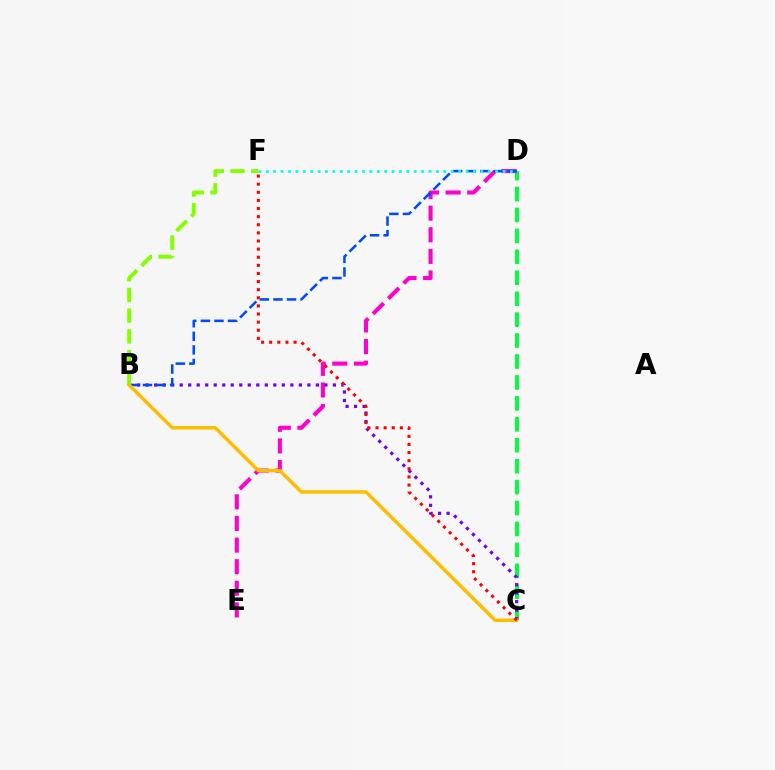{('C', 'D'): [{'color': '#00ff39', 'line_style': 'dashed', 'thickness': 2.84}], ('D', 'E'): [{'color': '#ff00cf', 'line_style': 'dashed', 'thickness': 2.94}], ('B', 'C'): [{'color': '#7200ff', 'line_style': 'dotted', 'thickness': 2.31}, {'color': '#ffbd00', 'line_style': 'solid', 'thickness': 2.52}], ('B', 'D'): [{'color': '#004bff', 'line_style': 'dashed', 'thickness': 1.84}], ('D', 'F'): [{'color': '#00fff6', 'line_style': 'dotted', 'thickness': 2.01}], ('B', 'F'): [{'color': '#84ff00', 'line_style': 'dashed', 'thickness': 2.81}], ('C', 'F'): [{'color': '#ff0000', 'line_style': 'dotted', 'thickness': 2.2}]}